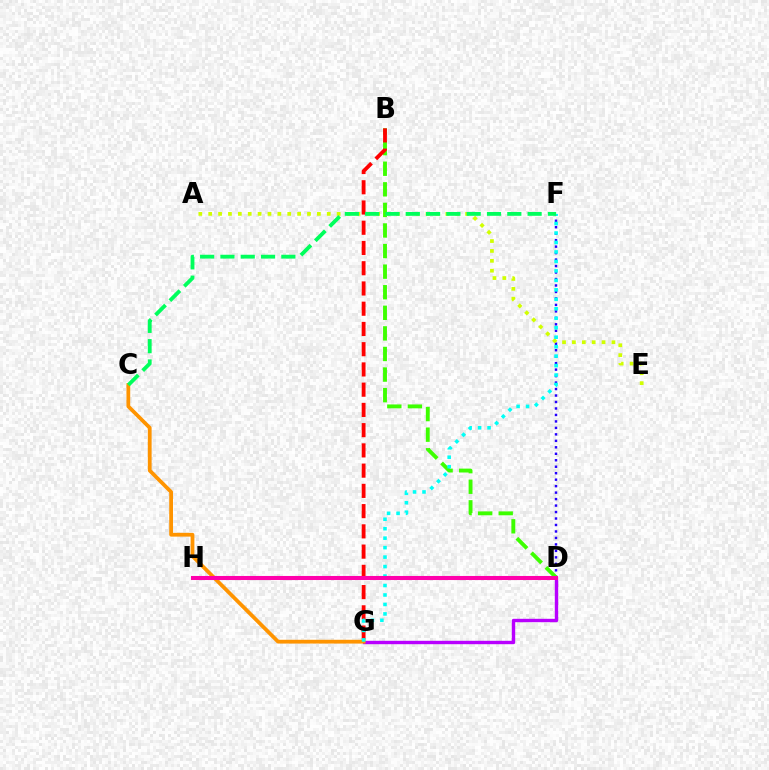{('D', 'F'): [{'color': '#2500ff', 'line_style': 'dotted', 'thickness': 1.76}], ('B', 'D'): [{'color': '#3dff00', 'line_style': 'dashed', 'thickness': 2.8}], ('B', 'G'): [{'color': '#ff0000', 'line_style': 'dashed', 'thickness': 2.75}], ('A', 'E'): [{'color': '#d1ff00', 'line_style': 'dotted', 'thickness': 2.68}], ('D', 'G'): [{'color': '#b900ff', 'line_style': 'solid', 'thickness': 2.44}], ('C', 'G'): [{'color': '#ff9400', 'line_style': 'solid', 'thickness': 2.72}], ('D', 'H'): [{'color': '#0074ff', 'line_style': 'dotted', 'thickness': 1.59}, {'color': '#ff00ac', 'line_style': 'solid', 'thickness': 2.92}], ('F', 'G'): [{'color': '#00fff6', 'line_style': 'dotted', 'thickness': 2.57}], ('C', 'F'): [{'color': '#00ff5c', 'line_style': 'dashed', 'thickness': 2.76}]}